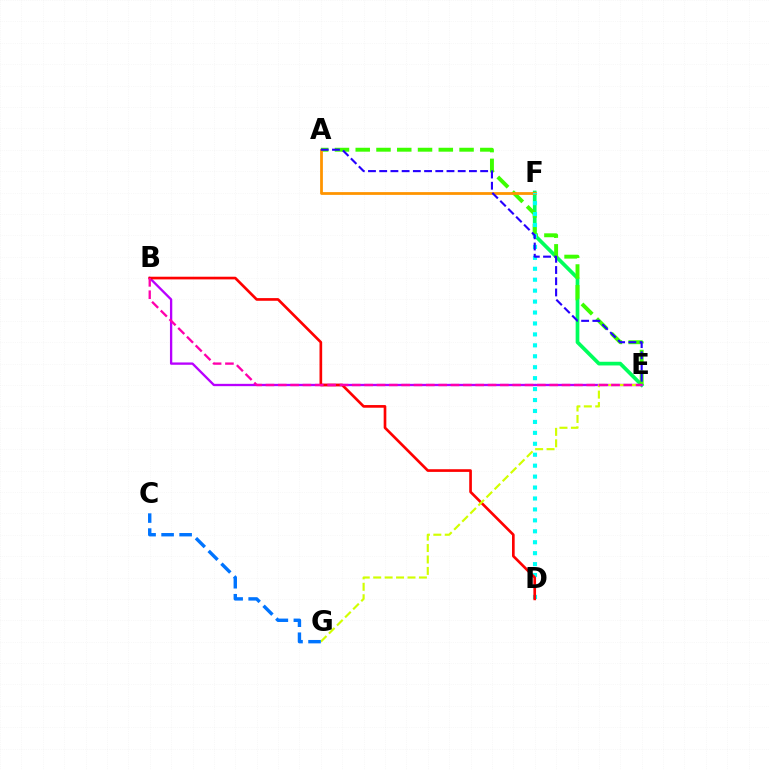{('E', 'F'): [{'color': '#00ff5c', 'line_style': 'solid', 'thickness': 2.67}], ('A', 'E'): [{'color': '#3dff00', 'line_style': 'dashed', 'thickness': 2.82}, {'color': '#2500ff', 'line_style': 'dashed', 'thickness': 1.52}], ('B', 'E'): [{'color': '#b900ff', 'line_style': 'solid', 'thickness': 1.67}, {'color': '#ff00ac', 'line_style': 'dashed', 'thickness': 1.68}], ('A', 'F'): [{'color': '#ff9400', 'line_style': 'solid', 'thickness': 1.99}], ('D', 'F'): [{'color': '#00fff6', 'line_style': 'dotted', 'thickness': 2.97}], ('B', 'D'): [{'color': '#ff0000', 'line_style': 'solid', 'thickness': 1.92}], ('E', 'G'): [{'color': '#d1ff00', 'line_style': 'dashed', 'thickness': 1.55}], ('C', 'G'): [{'color': '#0074ff', 'line_style': 'dashed', 'thickness': 2.45}]}